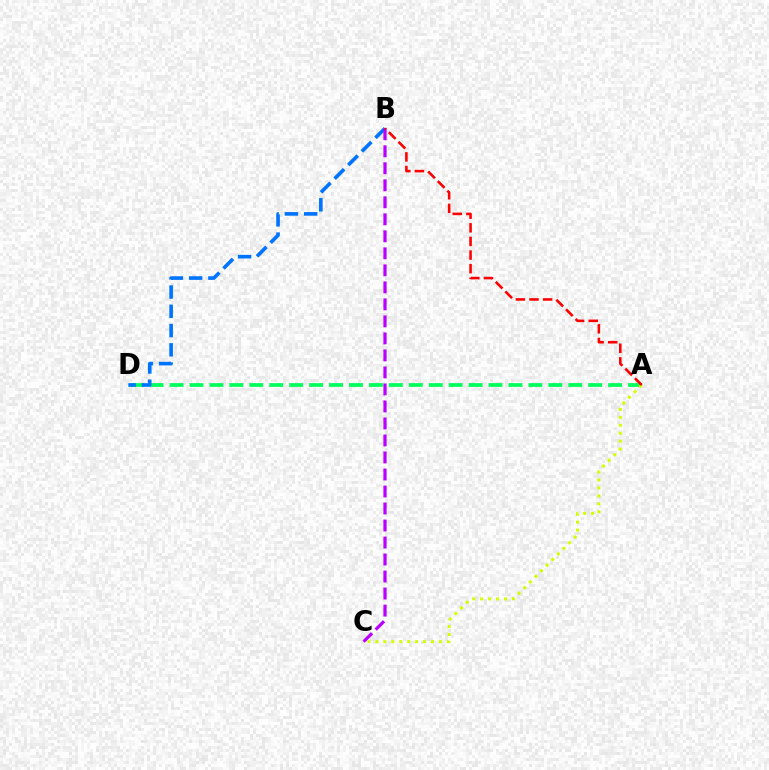{('A', 'D'): [{'color': '#00ff5c', 'line_style': 'dashed', 'thickness': 2.71}], ('A', 'C'): [{'color': '#d1ff00', 'line_style': 'dotted', 'thickness': 2.16}], ('B', 'D'): [{'color': '#0074ff', 'line_style': 'dashed', 'thickness': 2.62}], ('B', 'C'): [{'color': '#b900ff', 'line_style': 'dashed', 'thickness': 2.31}], ('A', 'B'): [{'color': '#ff0000', 'line_style': 'dashed', 'thickness': 1.85}]}